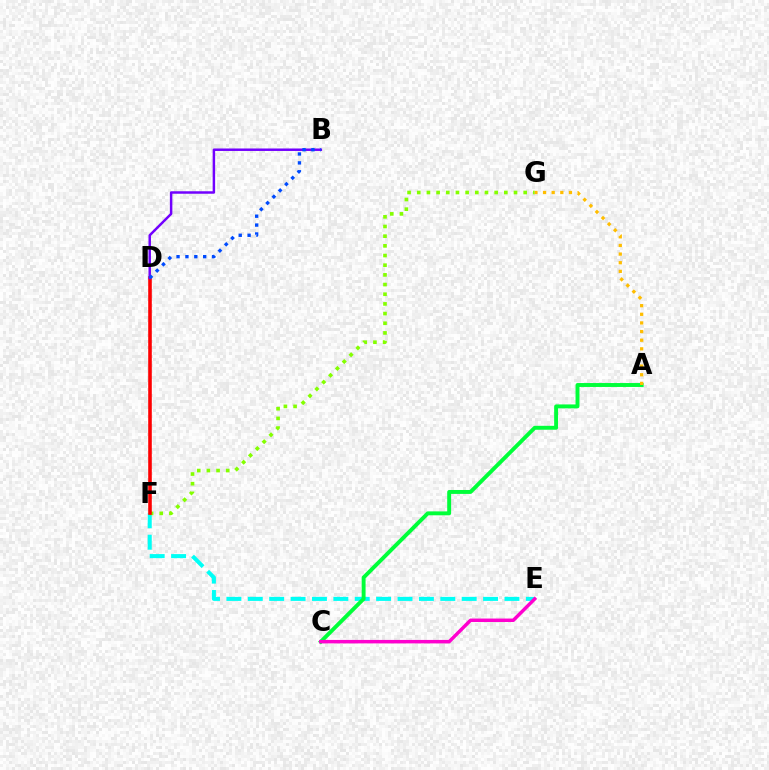{('E', 'F'): [{'color': '#00fff6', 'line_style': 'dashed', 'thickness': 2.91}], ('A', 'C'): [{'color': '#00ff39', 'line_style': 'solid', 'thickness': 2.82}], ('C', 'E'): [{'color': '#ff00cf', 'line_style': 'solid', 'thickness': 2.49}], ('F', 'G'): [{'color': '#84ff00', 'line_style': 'dotted', 'thickness': 2.63}], ('D', 'F'): [{'color': '#ff0000', 'line_style': 'solid', 'thickness': 2.58}], ('B', 'D'): [{'color': '#7200ff', 'line_style': 'solid', 'thickness': 1.78}, {'color': '#004bff', 'line_style': 'dotted', 'thickness': 2.41}], ('A', 'G'): [{'color': '#ffbd00', 'line_style': 'dotted', 'thickness': 2.35}]}